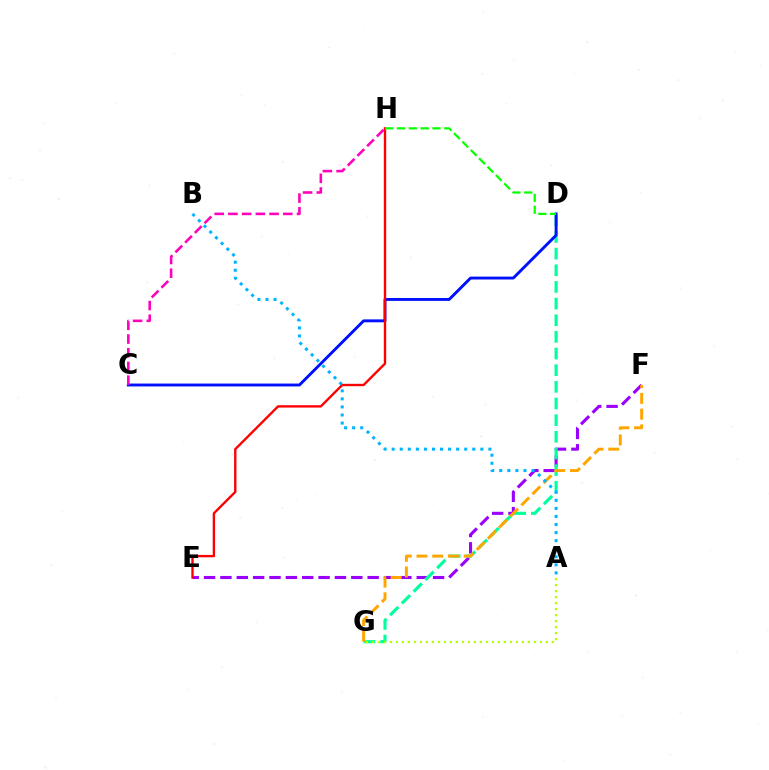{('E', 'F'): [{'color': '#9b00ff', 'line_style': 'dashed', 'thickness': 2.22}], ('D', 'G'): [{'color': '#00ff9d', 'line_style': 'dashed', 'thickness': 2.26}], ('C', 'D'): [{'color': '#0010ff', 'line_style': 'solid', 'thickness': 2.08}], ('E', 'H'): [{'color': '#ff0000', 'line_style': 'solid', 'thickness': 1.71}], ('F', 'G'): [{'color': '#ffa500', 'line_style': 'dashed', 'thickness': 2.14}], ('D', 'H'): [{'color': '#08ff00', 'line_style': 'dashed', 'thickness': 1.61}], ('C', 'H'): [{'color': '#ff00bd', 'line_style': 'dashed', 'thickness': 1.86}], ('A', 'B'): [{'color': '#00b5ff', 'line_style': 'dotted', 'thickness': 2.19}], ('A', 'G'): [{'color': '#b3ff00', 'line_style': 'dotted', 'thickness': 1.63}]}